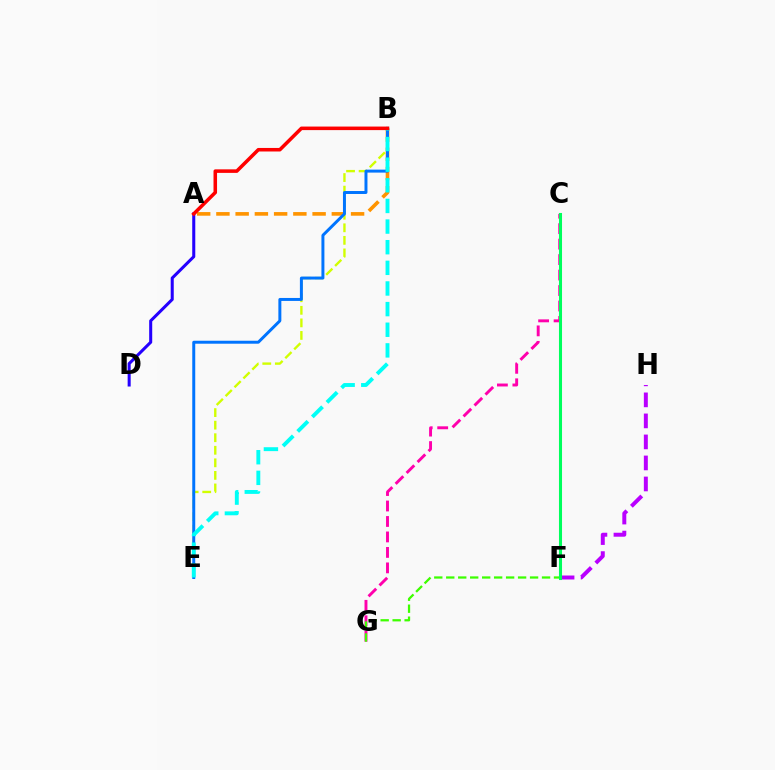{('B', 'E'): [{'color': '#d1ff00', 'line_style': 'dashed', 'thickness': 1.71}, {'color': '#0074ff', 'line_style': 'solid', 'thickness': 2.14}, {'color': '#00fff6', 'line_style': 'dashed', 'thickness': 2.8}], ('A', 'B'): [{'color': '#ff9400', 'line_style': 'dashed', 'thickness': 2.61}, {'color': '#ff0000', 'line_style': 'solid', 'thickness': 2.55}], ('C', 'G'): [{'color': '#ff00ac', 'line_style': 'dashed', 'thickness': 2.1}], ('A', 'D'): [{'color': '#2500ff', 'line_style': 'solid', 'thickness': 2.19}], ('F', 'H'): [{'color': '#b900ff', 'line_style': 'dashed', 'thickness': 2.86}], ('F', 'G'): [{'color': '#3dff00', 'line_style': 'dashed', 'thickness': 1.63}], ('C', 'F'): [{'color': '#00ff5c', 'line_style': 'solid', 'thickness': 2.21}]}